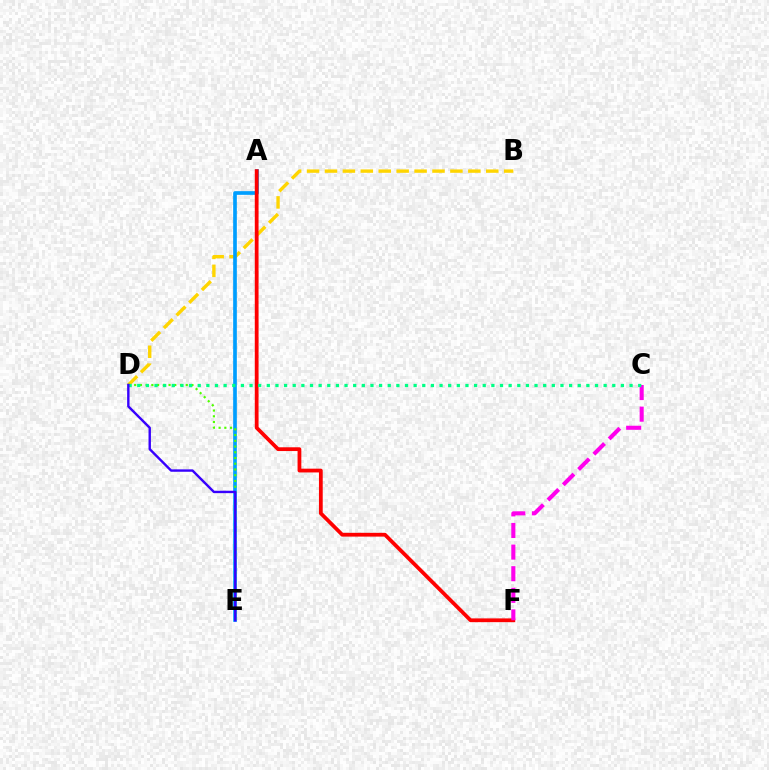{('B', 'D'): [{'color': '#ffd500', 'line_style': 'dashed', 'thickness': 2.43}], ('A', 'E'): [{'color': '#009eff', 'line_style': 'solid', 'thickness': 2.64}], ('A', 'F'): [{'color': '#ff0000', 'line_style': 'solid', 'thickness': 2.71}], ('C', 'F'): [{'color': '#ff00ed', 'line_style': 'dashed', 'thickness': 2.94}], ('D', 'E'): [{'color': '#4fff00', 'line_style': 'dotted', 'thickness': 1.56}, {'color': '#3700ff', 'line_style': 'solid', 'thickness': 1.73}], ('C', 'D'): [{'color': '#00ff86', 'line_style': 'dotted', 'thickness': 2.35}]}